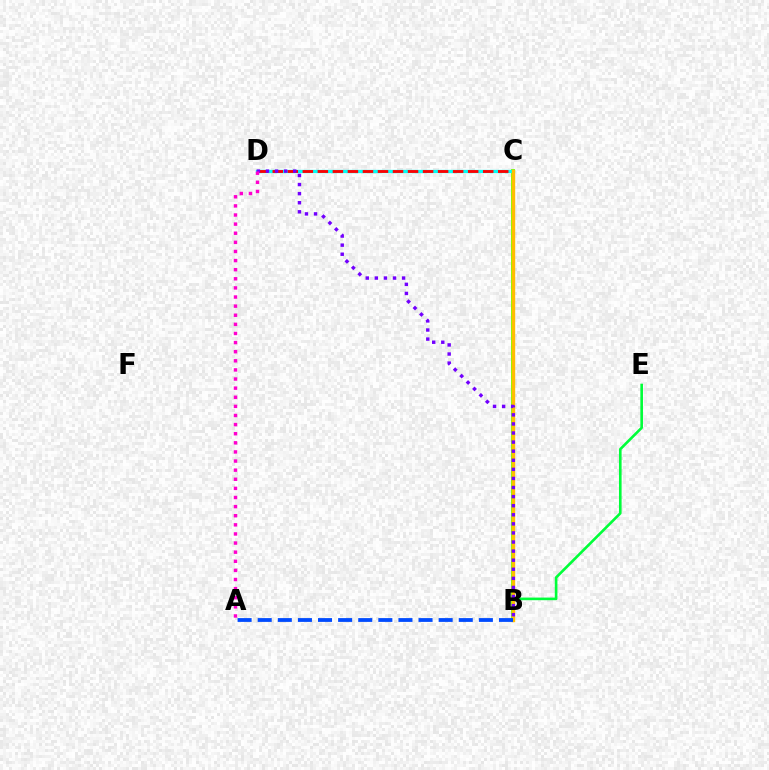{('B', 'E'): [{'color': '#00ff39', 'line_style': 'solid', 'thickness': 1.89}], ('B', 'C'): [{'color': '#84ff00', 'line_style': 'solid', 'thickness': 2.83}, {'color': '#ffbd00', 'line_style': 'solid', 'thickness': 2.44}], ('C', 'D'): [{'color': '#00fff6', 'line_style': 'solid', 'thickness': 2.37}, {'color': '#ff0000', 'line_style': 'dashed', 'thickness': 2.04}], ('B', 'D'): [{'color': '#7200ff', 'line_style': 'dotted', 'thickness': 2.47}], ('A', 'B'): [{'color': '#004bff', 'line_style': 'dashed', 'thickness': 2.73}], ('A', 'D'): [{'color': '#ff00cf', 'line_style': 'dotted', 'thickness': 2.48}]}